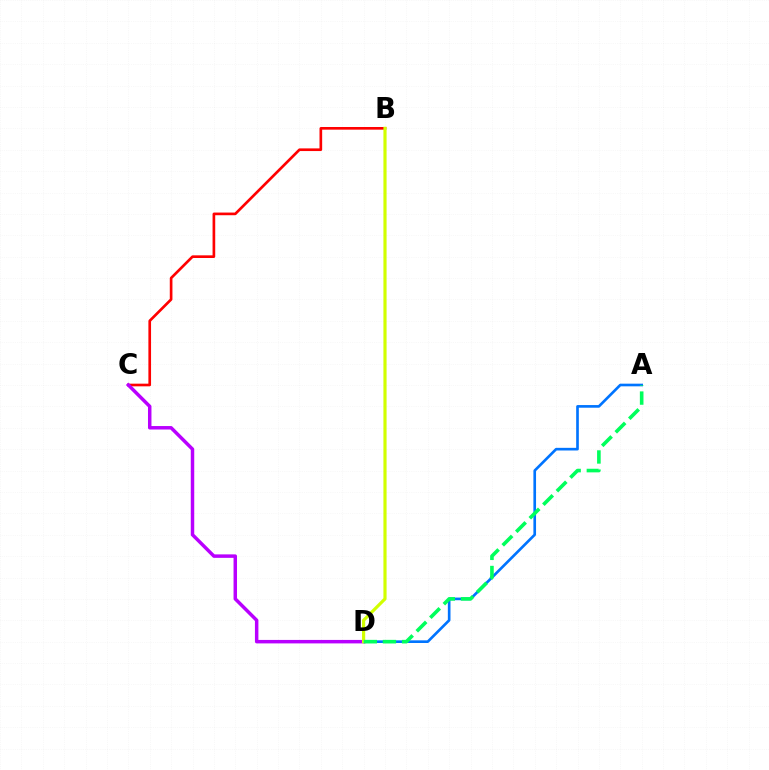{('B', 'C'): [{'color': '#ff0000', 'line_style': 'solid', 'thickness': 1.92}], ('A', 'D'): [{'color': '#0074ff', 'line_style': 'solid', 'thickness': 1.91}, {'color': '#00ff5c', 'line_style': 'dashed', 'thickness': 2.6}], ('C', 'D'): [{'color': '#b900ff', 'line_style': 'solid', 'thickness': 2.5}], ('B', 'D'): [{'color': '#d1ff00', 'line_style': 'solid', 'thickness': 2.28}]}